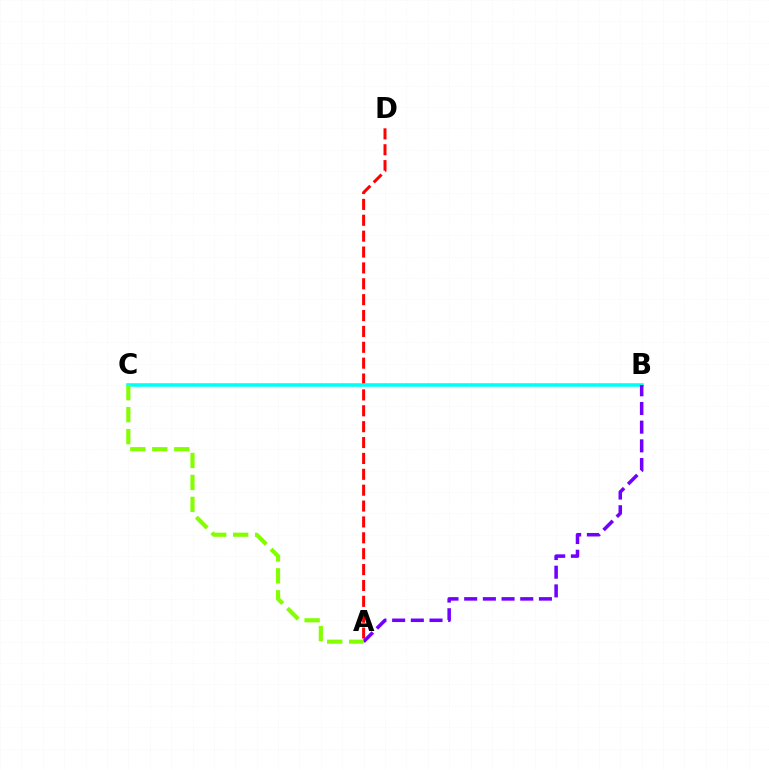{('A', 'D'): [{'color': '#ff0000', 'line_style': 'dashed', 'thickness': 2.16}], ('B', 'C'): [{'color': '#00fff6', 'line_style': 'solid', 'thickness': 2.57}], ('A', 'B'): [{'color': '#7200ff', 'line_style': 'dashed', 'thickness': 2.54}], ('A', 'C'): [{'color': '#84ff00', 'line_style': 'dashed', 'thickness': 2.99}]}